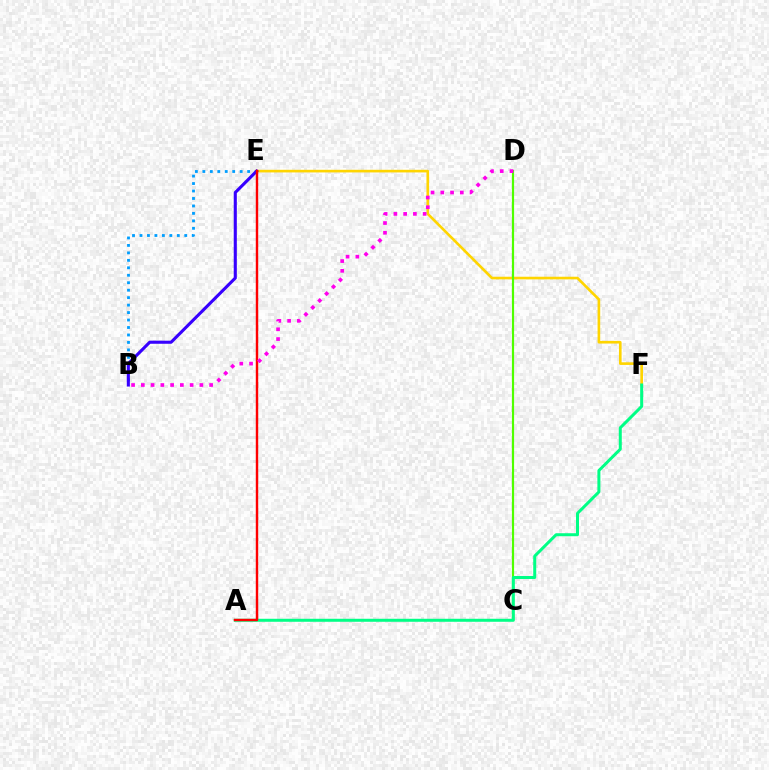{('E', 'F'): [{'color': '#ffd500', 'line_style': 'solid', 'thickness': 1.9}], ('B', 'E'): [{'color': '#009eff', 'line_style': 'dotted', 'thickness': 2.03}, {'color': '#3700ff', 'line_style': 'solid', 'thickness': 2.23}], ('C', 'D'): [{'color': '#4fff00', 'line_style': 'solid', 'thickness': 1.57}], ('A', 'F'): [{'color': '#00ff86', 'line_style': 'solid', 'thickness': 2.16}], ('A', 'E'): [{'color': '#ff0000', 'line_style': 'solid', 'thickness': 1.75}], ('B', 'D'): [{'color': '#ff00ed', 'line_style': 'dotted', 'thickness': 2.65}]}